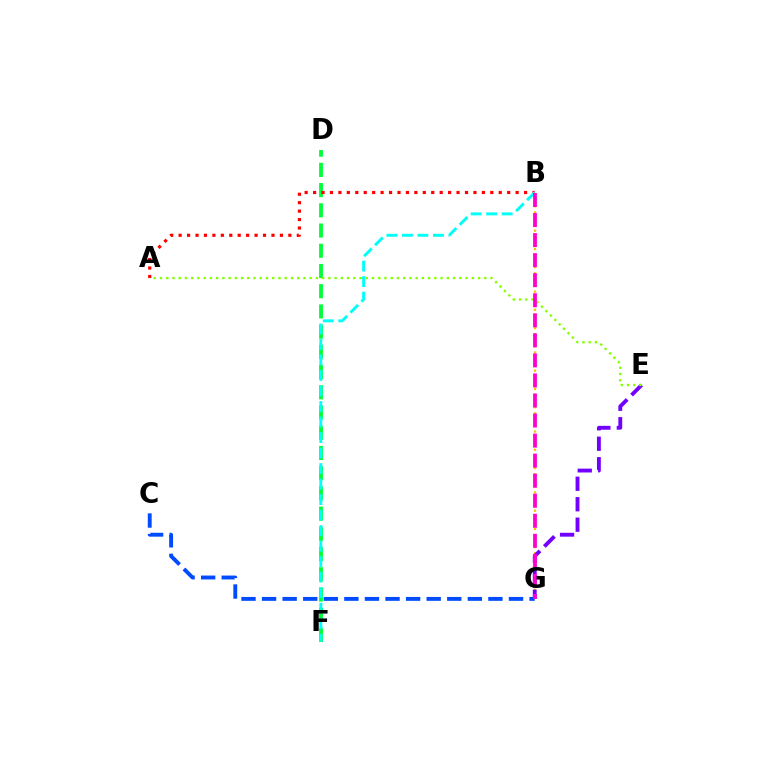{('B', 'G'): [{'color': '#ffbd00', 'line_style': 'dotted', 'thickness': 1.65}, {'color': '#ff00cf', 'line_style': 'dashed', 'thickness': 2.72}], ('E', 'G'): [{'color': '#7200ff', 'line_style': 'dashed', 'thickness': 2.78}], ('D', 'F'): [{'color': '#00ff39', 'line_style': 'dashed', 'thickness': 2.75}], ('A', 'B'): [{'color': '#ff0000', 'line_style': 'dotted', 'thickness': 2.29}], ('B', 'F'): [{'color': '#00fff6', 'line_style': 'dashed', 'thickness': 2.11}], ('C', 'G'): [{'color': '#004bff', 'line_style': 'dashed', 'thickness': 2.8}], ('A', 'E'): [{'color': '#84ff00', 'line_style': 'dotted', 'thickness': 1.69}]}